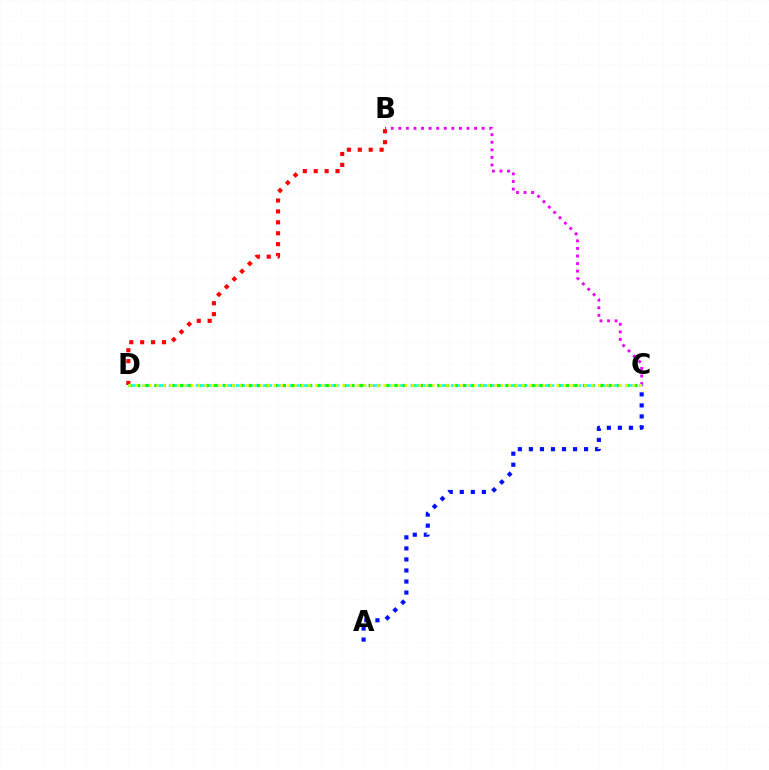{('B', 'C'): [{'color': '#ee00ff', 'line_style': 'dotted', 'thickness': 2.06}], ('B', 'D'): [{'color': '#ff0000', 'line_style': 'dotted', 'thickness': 2.96}], ('C', 'D'): [{'color': '#00fff6', 'line_style': 'dashed', 'thickness': 1.83}, {'color': '#08ff00', 'line_style': 'dotted', 'thickness': 2.33}, {'color': '#fcf500', 'line_style': 'dotted', 'thickness': 1.88}], ('A', 'C'): [{'color': '#0010ff', 'line_style': 'dotted', 'thickness': 3.0}]}